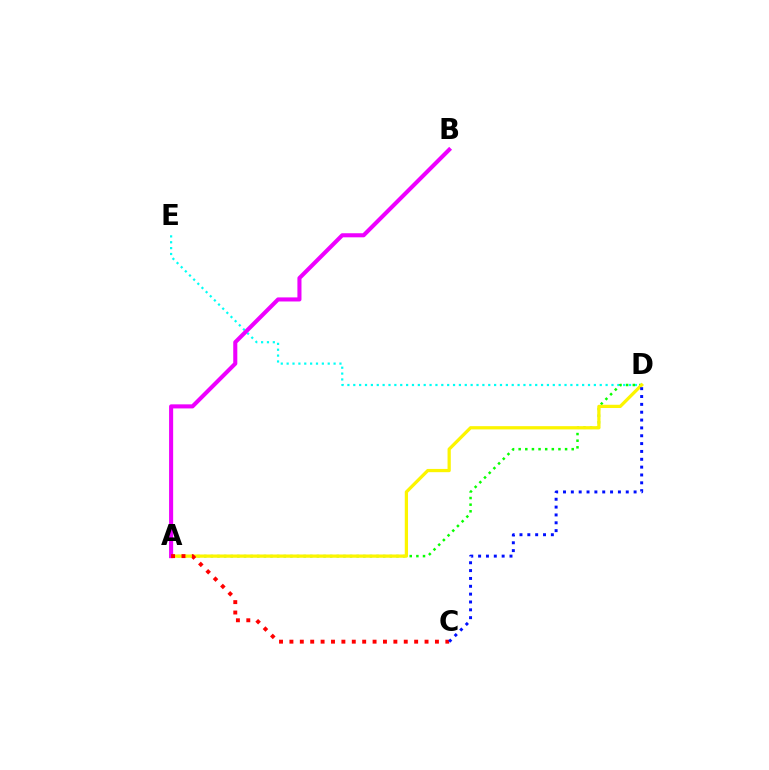{('D', 'E'): [{'color': '#00fff6', 'line_style': 'dotted', 'thickness': 1.59}], ('A', 'D'): [{'color': '#08ff00', 'line_style': 'dotted', 'thickness': 1.8}, {'color': '#fcf500', 'line_style': 'solid', 'thickness': 2.34}], ('A', 'B'): [{'color': '#ee00ff', 'line_style': 'solid', 'thickness': 2.93}], ('A', 'C'): [{'color': '#ff0000', 'line_style': 'dotted', 'thickness': 2.82}], ('C', 'D'): [{'color': '#0010ff', 'line_style': 'dotted', 'thickness': 2.13}]}